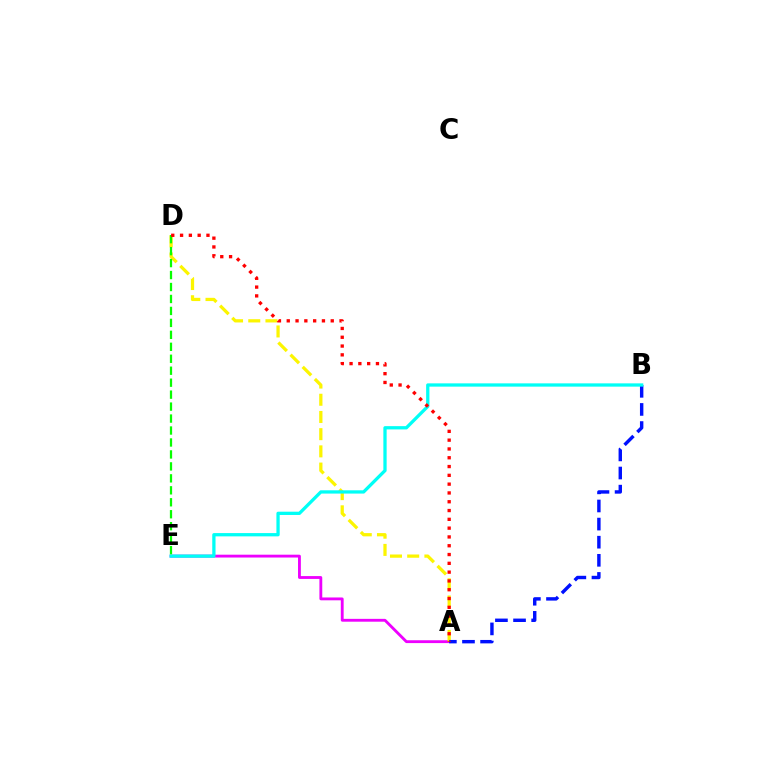{('A', 'E'): [{'color': '#ee00ff', 'line_style': 'solid', 'thickness': 2.05}], ('A', 'D'): [{'color': '#fcf500', 'line_style': 'dashed', 'thickness': 2.34}, {'color': '#ff0000', 'line_style': 'dotted', 'thickness': 2.39}], ('A', 'B'): [{'color': '#0010ff', 'line_style': 'dashed', 'thickness': 2.46}], ('B', 'E'): [{'color': '#00fff6', 'line_style': 'solid', 'thickness': 2.36}], ('D', 'E'): [{'color': '#08ff00', 'line_style': 'dashed', 'thickness': 1.62}]}